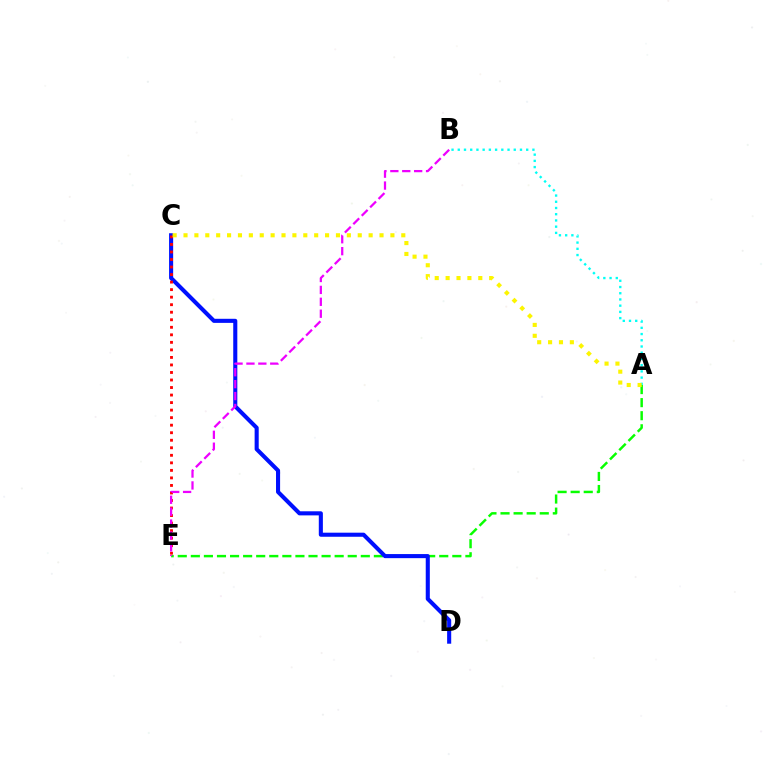{('A', 'E'): [{'color': '#08ff00', 'line_style': 'dashed', 'thickness': 1.78}], ('C', 'D'): [{'color': '#0010ff', 'line_style': 'solid', 'thickness': 2.94}], ('A', 'B'): [{'color': '#00fff6', 'line_style': 'dotted', 'thickness': 1.69}], ('C', 'E'): [{'color': '#ff0000', 'line_style': 'dotted', 'thickness': 2.05}], ('A', 'C'): [{'color': '#fcf500', 'line_style': 'dotted', 'thickness': 2.96}], ('B', 'E'): [{'color': '#ee00ff', 'line_style': 'dashed', 'thickness': 1.62}]}